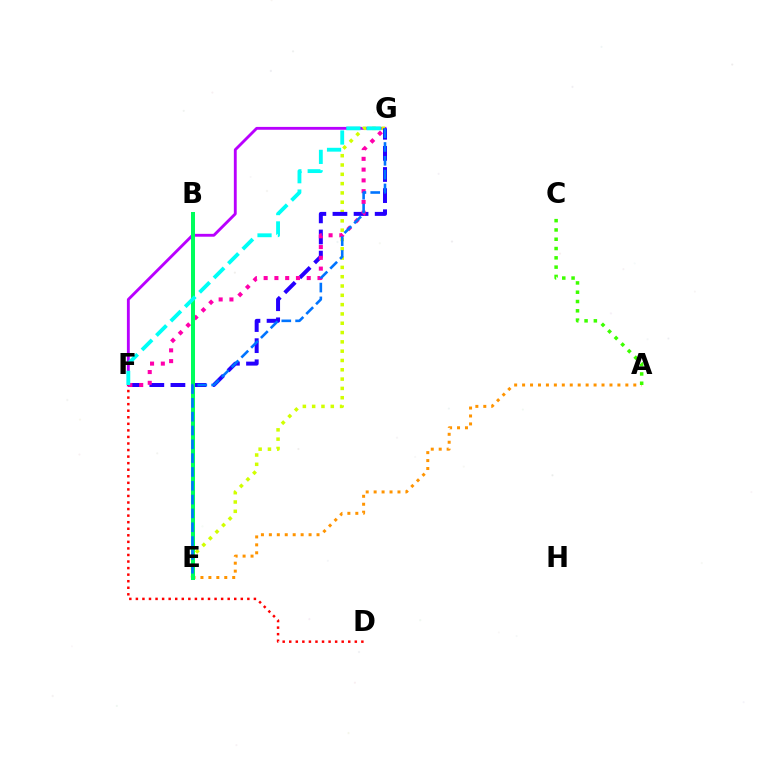{('F', 'G'): [{'color': '#b900ff', 'line_style': 'solid', 'thickness': 2.06}, {'color': '#2500ff', 'line_style': 'dashed', 'thickness': 2.87}, {'color': '#ff00ac', 'line_style': 'dotted', 'thickness': 2.93}, {'color': '#00fff6', 'line_style': 'dashed', 'thickness': 2.77}], ('E', 'G'): [{'color': '#d1ff00', 'line_style': 'dotted', 'thickness': 2.53}, {'color': '#0074ff', 'line_style': 'dashed', 'thickness': 1.88}], ('A', 'E'): [{'color': '#ff9400', 'line_style': 'dotted', 'thickness': 2.16}], ('D', 'F'): [{'color': '#ff0000', 'line_style': 'dotted', 'thickness': 1.78}], ('B', 'E'): [{'color': '#00ff5c', 'line_style': 'solid', 'thickness': 2.88}], ('A', 'C'): [{'color': '#3dff00', 'line_style': 'dotted', 'thickness': 2.53}]}